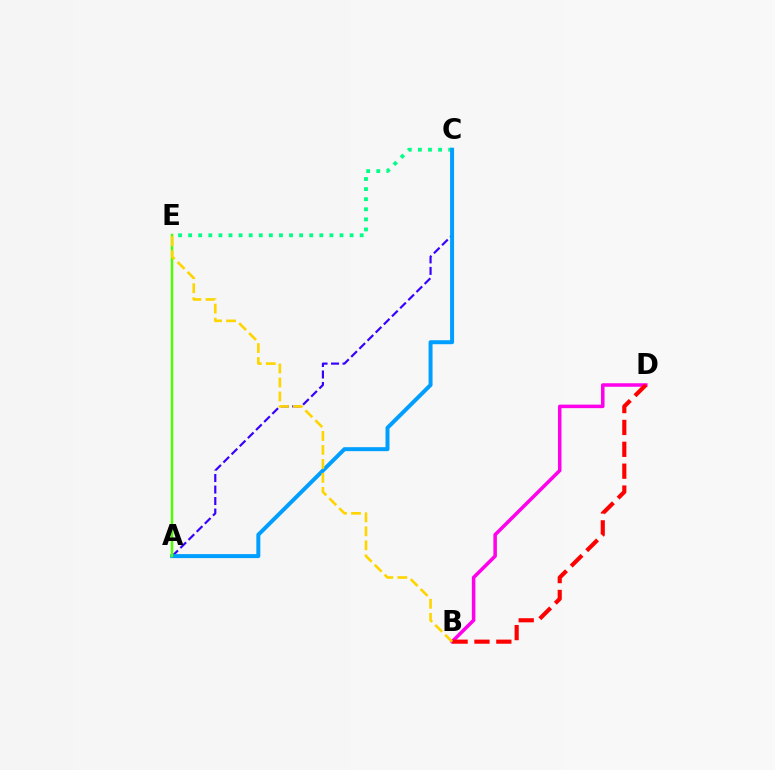{('B', 'D'): [{'color': '#ff00ed', 'line_style': 'solid', 'thickness': 2.53}, {'color': '#ff0000', 'line_style': 'dashed', 'thickness': 2.97}], ('C', 'E'): [{'color': '#00ff86', 'line_style': 'dotted', 'thickness': 2.74}], ('A', 'C'): [{'color': '#3700ff', 'line_style': 'dashed', 'thickness': 1.56}, {'color': '#009eff', 'line_style': 'solid', 'thickness': 2.86}], ('A', 'E'): [{'color': '#4fff00', 'line_style': 'solid', 'thickness': 1.78}], ('B', 'E'): [{'color': '#ffd500', 'line_style': 'dashed', 'thickness': 1.9}]}